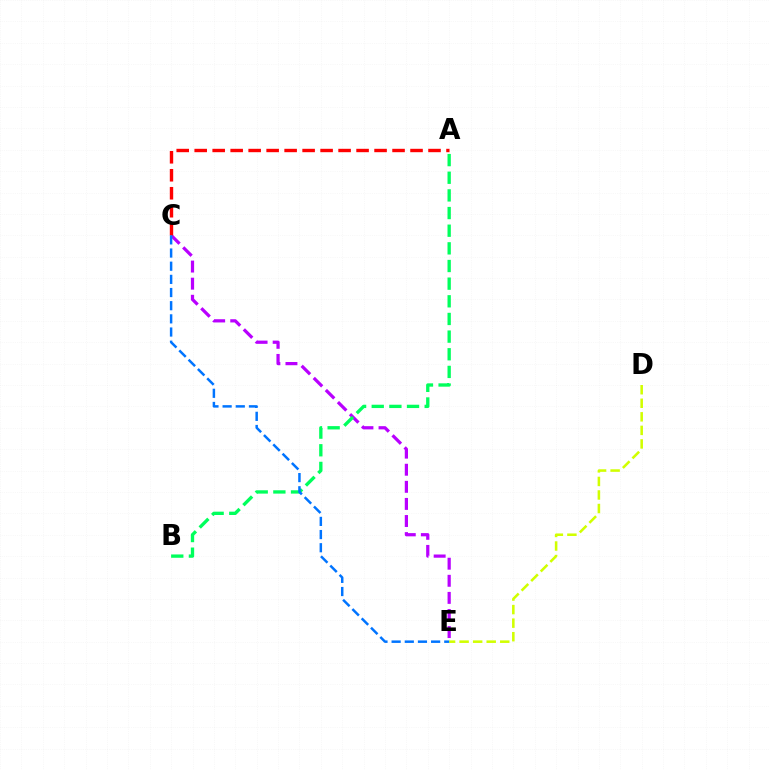{('C', 'E'): [{'color': '#b900ff', 'line_style': 'dashed', 'thickness': 2.32}, {'color': '#0074ff', 'line_style': 'dashed', 'thickness': 1.79}], ('A', 'C'): [{'color': '#ff0000', 'line_style': 'dashed', 'thickness': 2.44}], ('A', 'B'): [{'color': '#00ff5c', 'line_style': 'dashed', 'thickness': 2.4}], ('D', 'E'): [{'color': '#d1ff00', 'line_style': 'dashed', 'thickness': 1.84}]}